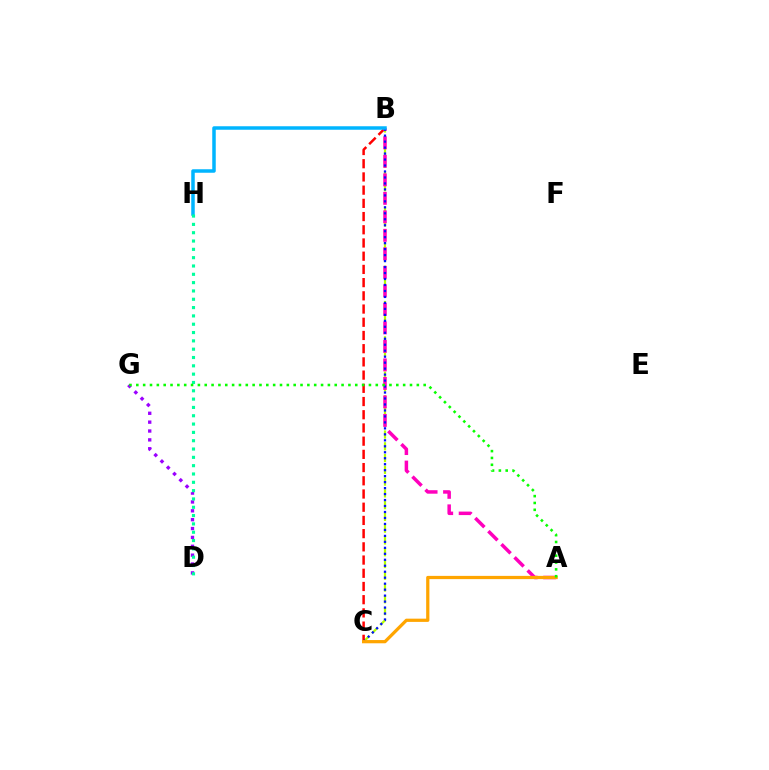{('D', 'G'): [{'color': '#9b00ff', 'line_style': 'dotted', 'thickness': 2.41}], ('B', 'C'): [{'color': '#b3ff00', 'line_style': 'dashed', 'thickness': 1.6}, {'color': '#ff0000', 'line_style': 'dashed', 'thickness': 1.79}, {'color': '#0010ff', 'line_style': 'dotted', 'thickness': 1.62}], ('A', 'B'): [{'color': '#ff00bd', 'line_style': 'dashed', 'thickness': 2.51}], ('A', 'C'): [{'color': '#ffa500', 'line_style': 'solid', 'thickness': 2.33}], ('B', 'H'): [{'color': '#00b5ff', 'line_style': 'solid', 'thickness': 2.52}], ('D', 'H'): [{'color': '#00ff9d', 'line_style': 'dotted', 'thickness': 2.26}], ('A', 'G'): [{'color': '#08ff00', 'line_style': 'dotted', 'thickness': 1.86}]}